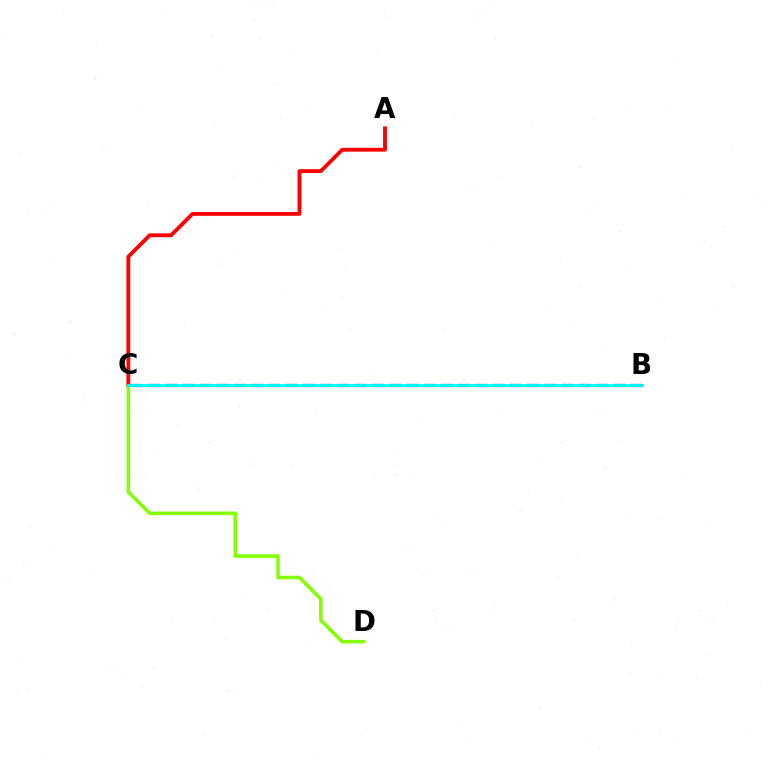{('B', 'C'): [{'color': '#7200ff', 'line_style': 'dashed', 'thickness': 2.34}, {'color': '#00fff6', 'line_style': 'solid', 'thickness': 2.04}], ('C', 'D'): [{'color': '#84ff00', 'line_style': 'solid', 'thickness': 2.56}], ('A', 'C'): [{'color': '#ff0000', 'line_style': 'solid', 'thickness': 2.76}]}